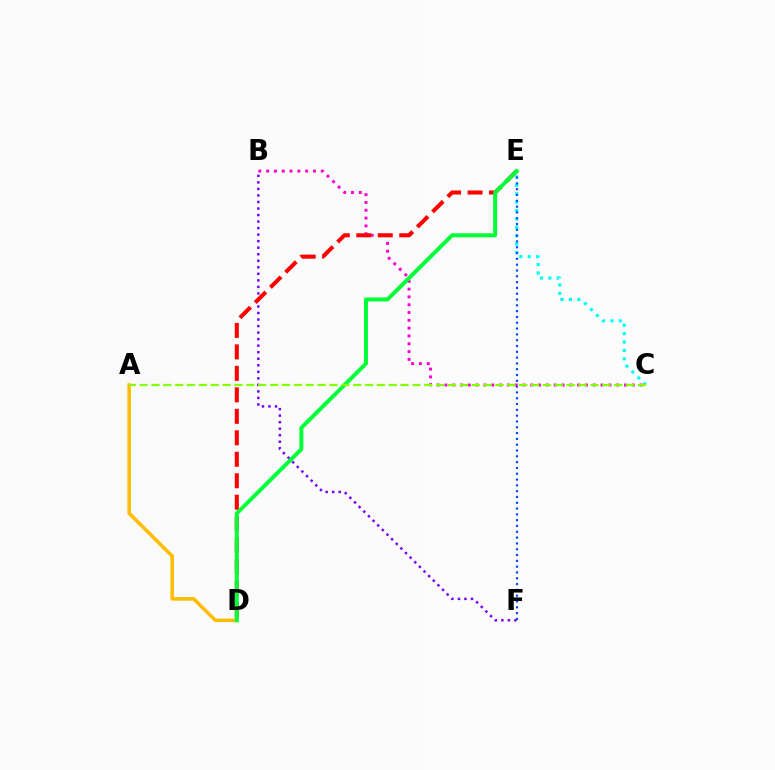{('B', 'F'): [{'color': '#7200ff', 'line_style': 'dotted', 'thickness': 1.77}], ('C', 'E'): [{'color': '#00fff6', 'line_style': 'dotted', 'thickness': 2.28}], ('A', 'D'): [{'color': '#ffbd00', 'line_style': 'solid', 'thickness': 2.56}], ('E', 'F'): [{'color': '#004bff', 'line_style': 'dotted', 'thickness': 1.58}], ('B', 'C'): [{'color': '#ff00cf', 'line_style': 'dotted', 'thickness': 2.12}], ('D', 'E'): [{'color': '#ff0000', 'line_style': 'dashed', 'thickness': 2.92}, {'color': '#00ff39', 'line_style': 'solid', 'thickness': 2.86}], ('A', 'C'): [{'color': '#84ff00', 'line_style': 'dashed', 'thickness': 1.61}]}